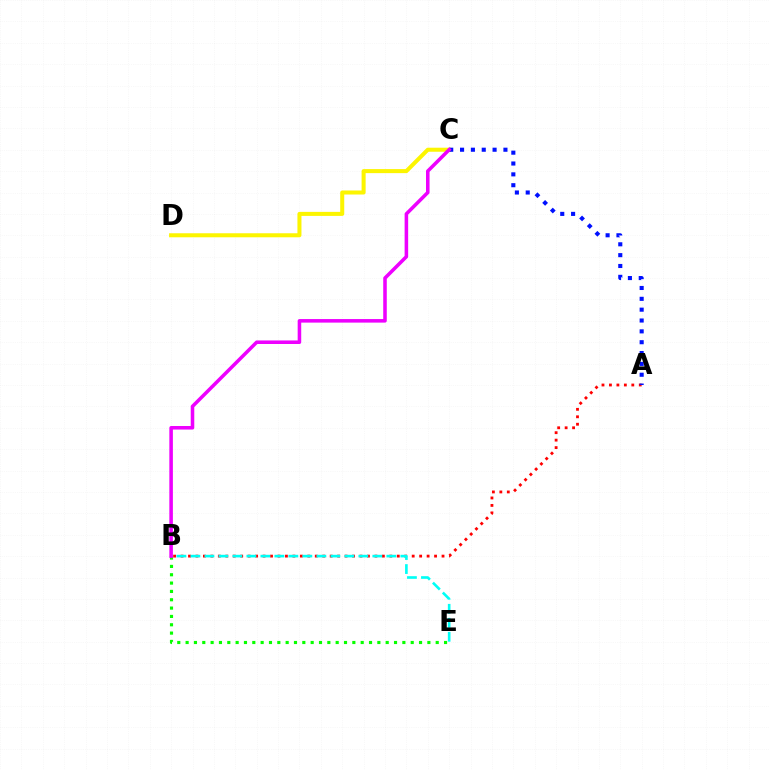{('C', 'D'): [{'color': '#fcf500', 'line_style': 'solid', 'thickness': 2.9}], ('A', 'B'): [{'color': '#ff0000', 'line_style': 'dotted', 'thickness': 2.03}], ('B', 'E'): [{'color': '#00fff6', 'line_style': 'dashed', 'thickness': 1.9}, {'color': '#08ff00', 'line_style': 'dotted', 'thickness': 2.27}], ('A', 'C'): [{'color': '#0010ff', 'line_style': 'dotted', 'thickness': 2.95}], ('B', 'C'): [{'color': '#ee00ff', 'line_style': 'solid', 'thickness': 2.56}]}